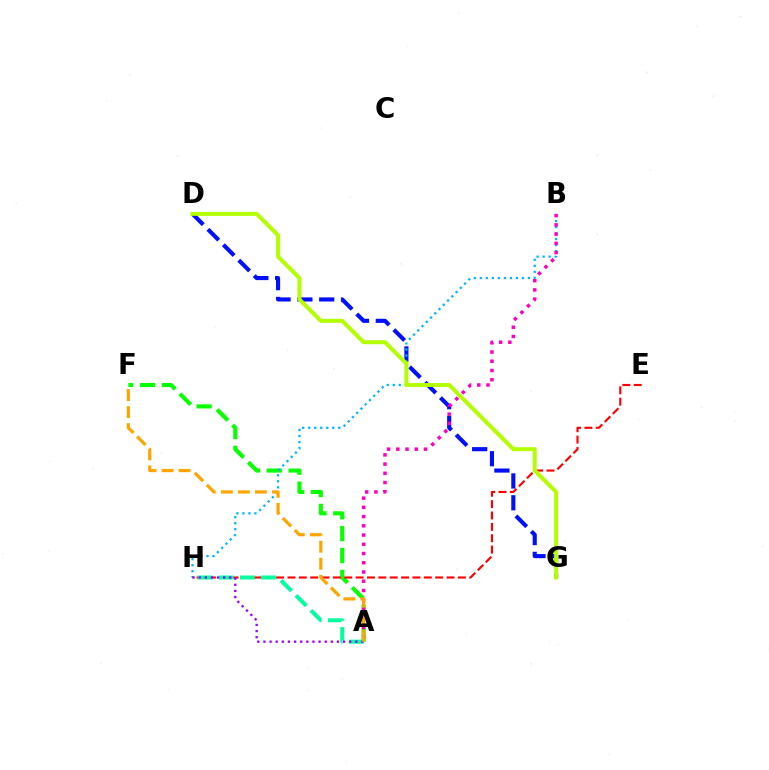{('A', 'F'): [{'color': '#08ff00', 'line_style': 'dashed', 'thickness': 2.97}, {'color': '#ffa500', 'line_style': 'dashed', 'thickness': 2.31}], ('D', 'G'): [{'color': '#0010ff', 'line_style': 'dashed', 'thickness': 2.96}, {'color': '#b3ff00', 'line_style': 'solid', 'thickness': 2.85}], ('B', 'H'): [{'color': '#00b5ff', 'line_style': 'dotted', 'thickness': 1.63}], ('E', 'H'): [{'color': '#ff0000', 'line_style': 'dashed', 'thickness': 1.54}], ('A', 'B'): [{'color': '#ff00bd', 'line_style': 'dotted', 'thickness': 2.51}], ('A', 'H'): [{'color': '#00ff9d', 'line_style': 'dashed', 'thickness': 2.87}, {'color': '#9b00ff', 'line_style': 'dotted', 'thickness': 1.66}]}